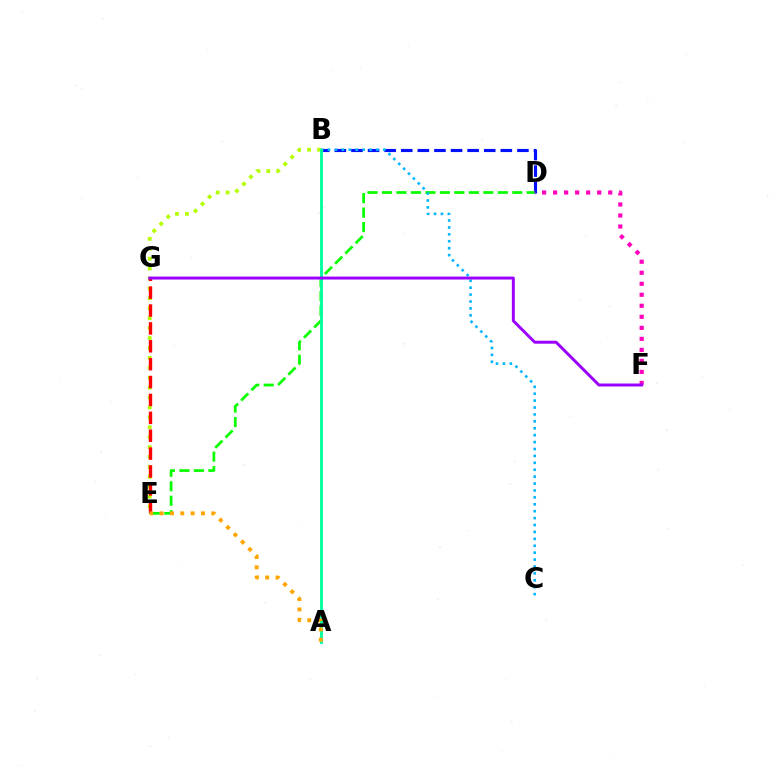{('B', 'D'): [{'color': '#0010ff', 'line_style': 'dashed', 'thickness': 2.25}], ('B', 'E'): [{'color': '#b3ff00', 'line_style': 'dotted', 'thickness': 2.69}], ('E', 'G'): [{'color': '#ff0000', 'line_style': 'dashed', 'thickness': 2.43}], ('D', 'E'): [{'color': '#08ff00', 'line_style': 'dashed', 'thickness': 1.97}], ('B', 'C'): [{'color': '#00b5ff', 'line_style': 'dotted', 'thickness': 1.88}], ('D', 'F'): [{'color': '#ff00bd', 'line_style': 'dotted', 'thickness': 2.99}], ('A', 'B'): [{'color': '#00ff9d', 'line_style': 'solid', 'thickness': 2.05}], ('A', 'E'): [{'color': '#ffa500', 'line_style': 'dotted', 'thickness': 2.81}], ('F', 'G'): [{'color': '#9b00ff', 'line_style': 'solid', 'thickness': 2.12}]}